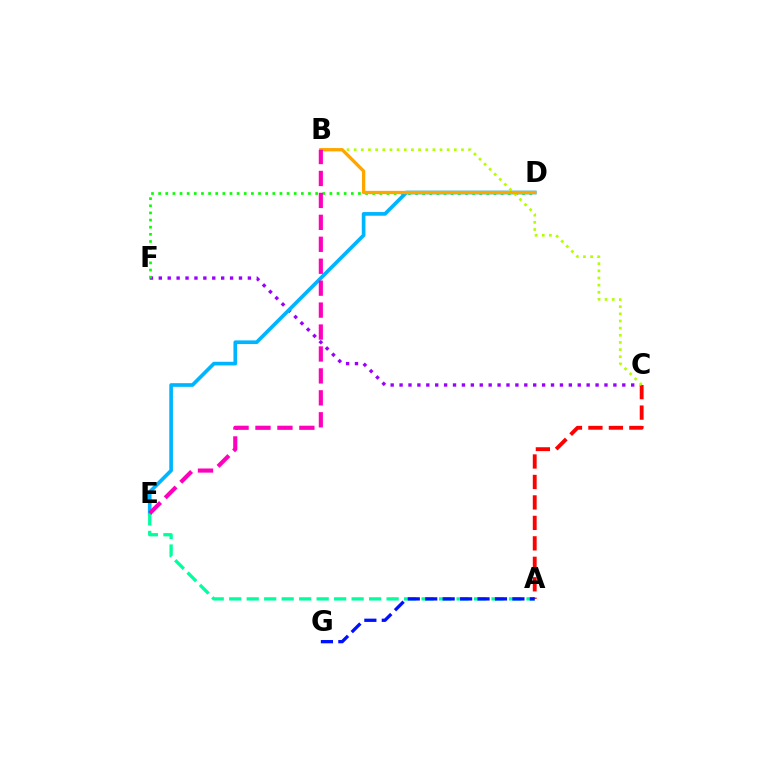{('C', 'F'): [{'color': '#9b00ff', 'line_style': 'dotted', 'thickness': 2.42}], ('D', 'F'): [{'color': '#08ff00', 'line_style': 'dotted', 'thickness': 1.94}], ('D', 'E'): [{'color': '#00b5ff', 'line_style': 'solid', 'thickness': 2.64}], ('A', 'E'): [{'color': '#00ff9d', 'line_style': 'dashed', 'thickness': 2.38}], ('A', 'C'): [{'color': '#ff0000', 'line_style': 'dashed', 'thickness': 2.78}], ('B', 'C'): [{'color': '#b3ff00', 'line_style': 'dotted', 'thickness': 1.94}], ('B', 'D'): [{'color': '#ffa500', 'line_style': 'solid', 'thickness': 2.38}], ('B', 'E'): [{'color': '#ff00bd', 'line_style': 'dashed', 'thickness': 2.98}], ('A', 'G'): [{'color': '#0010ff', 'line_style': 'dashed', 'thickness': 2.37}]}